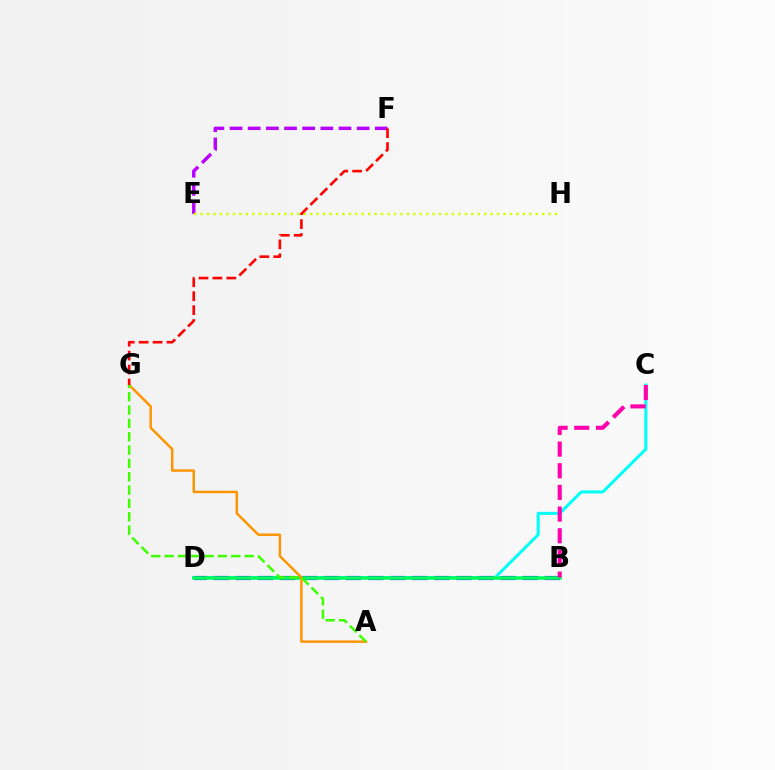{('B', 'D'): [{'color': '#0074ff', 'line_style': 'dotted', 'thickness': 1.54}, {'color': '#2500ff', 'line_style': 'dashed', 'thickness': 3.0}, {'color': '#00ff5c', 'line_style': 'solid', 'thickness': 2.54}], ('C', 'D'): [{'color': '#00fff6', 'line_style': 'solid', 'thickness': 2.17}], ('A', 'G'): [{'color': '#ff9400', 'line_style': 'solid', 'thickness': 1.77}, {'color': '#3dff00', 'line_style': 'dashed', 'thickness': 1.81}], ('E', 'F'): [{'color': '#b900ff', 'line_style': 'dashed', 'thickness': 2.47}], ('E', 'H'): [{'color': '#d1ff00', 'line_style': 'dotted', 'thickness': 1.75}], ('B', 'C'): [{'color': '#ff00ac', 'line_style': 'dashed', 'thickness': 2.94}], ('F', 'G'): [{'color': '#ff0000', 'line_style': 'dashed', 'thickness': 1.89}]}